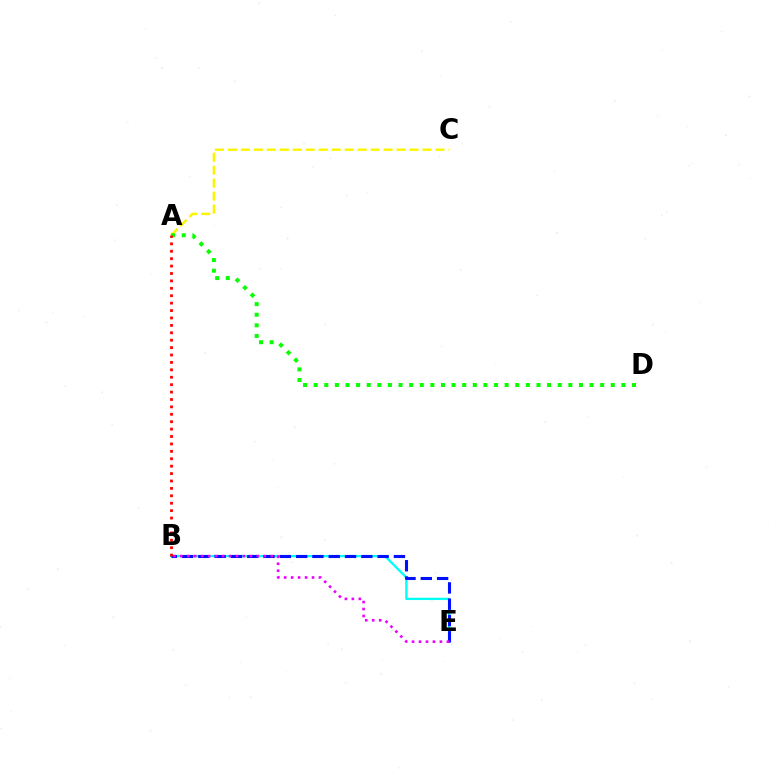{('B', 'E'): [{'color': '#00fff6', 'line_style': 'solid', 'thickness': 1.67}, {'color': '#0010ff', 'line_style': 'dashed', 'thickness': 2.21}, {'color': '#ee00ff', 'line_style': 'dotted', 'thickness': 1.89}], ('A', 'C'): [{'color': '#fcf500', 'line_style': 'dashed', 'thickness': 1.76}], ('A', 'D'): [{'color': '#08ff00', 'line_style': 'dotted', 'thickness': 2.88}], ('A', 'B'): [{'color': '#ff0000', 'line_style': 'dotted', 'thickness': 2.01}]}